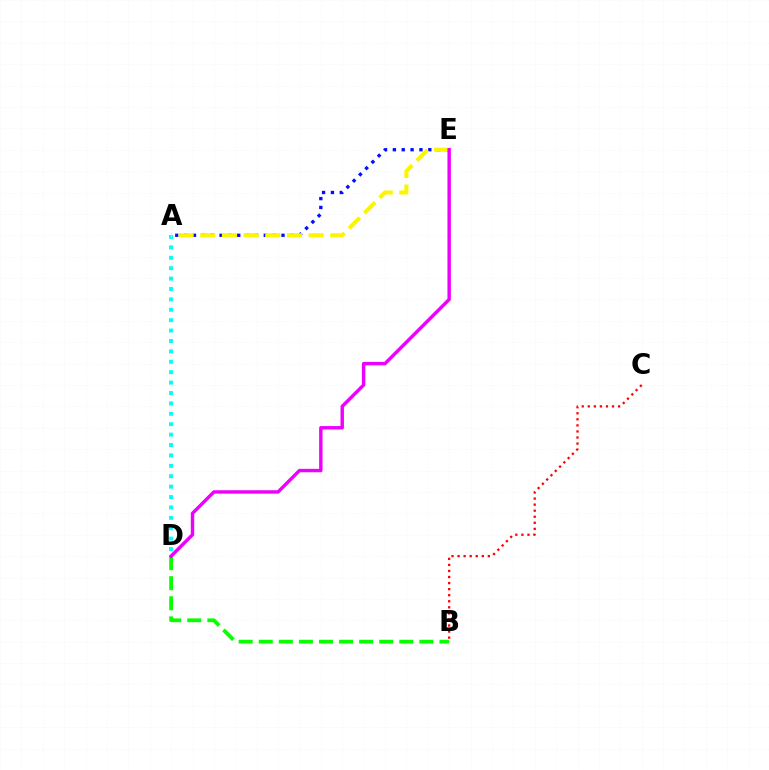{('A', 'D'): [{'color': '#00fff6', 'line_style': 'dotted', 'thickness': 2.83}], ('B', 'C'): [{'color': '#ff0000', 'line_style': 'dotted', 'thickness': 1.65}], ('A', 'E'): [{'color': '#0010ff', 'line_style': 'dotted', 'thickness': 2.41}, {'color': '#fcf500', 'line_style': 'dashed', 'thickness': 2.94}], ('B', 'D'): [{'color': '#08ff00', 'line_style': 'dashed', 'thickness': 2.73}], ('D', 'E'): [{'color': '#ee00ff', 'line_style': 'solid', 'thickness': 2.46}]}